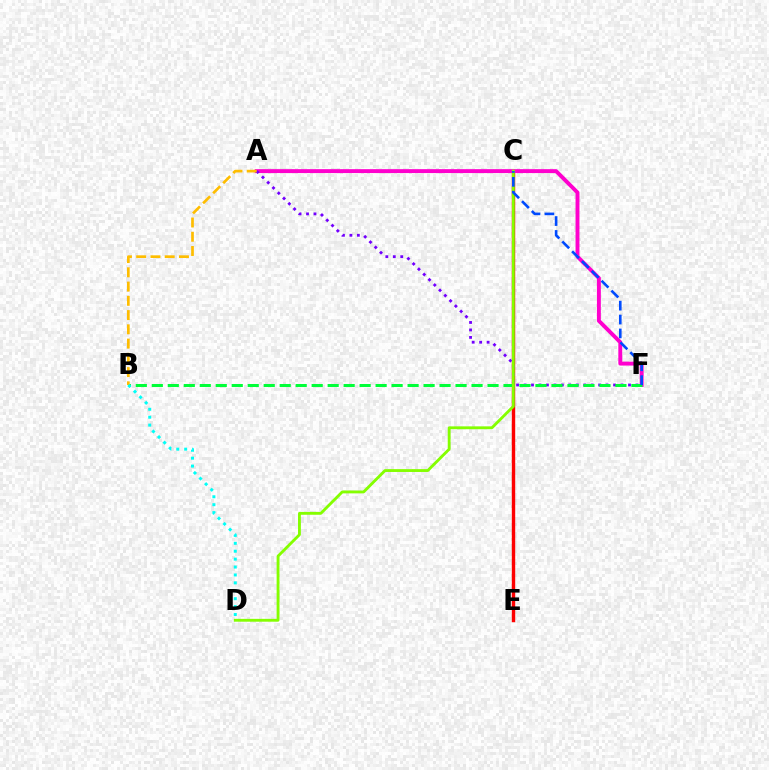{('C', 'E'): [{'color': '#ff0000', 'line_style': 'solid', 'thickness': 2.45}], ('A', 'F'): [{'color': '#ff00cf', 'line_style': 'solid', 'thickness': 2.81}, {'color': '#7200ff', 'line_style': 'dotted', 'thickness': 2.03}], ('B', 'F'): [{'color': '#00ff39', 'line_style': 'dashed', 'thickness': 2.17}], ('C', 'D'): [{'color': '#84ff00', 'line_style': 'solid', 'thickness': 2.05}], ('A', 'B'): [{'color': '#ffbd00', 'line_style': 'dashed', 'thickness': 1.94}], ('B', 'D'): [{'color': '#00fff6', 'line_style': 'dotted', 'thickness': 2.15}], ('C', 'F'): [{'color': '#004bff', 'line_style': 'dashed', 'thickness': 1.89}]}